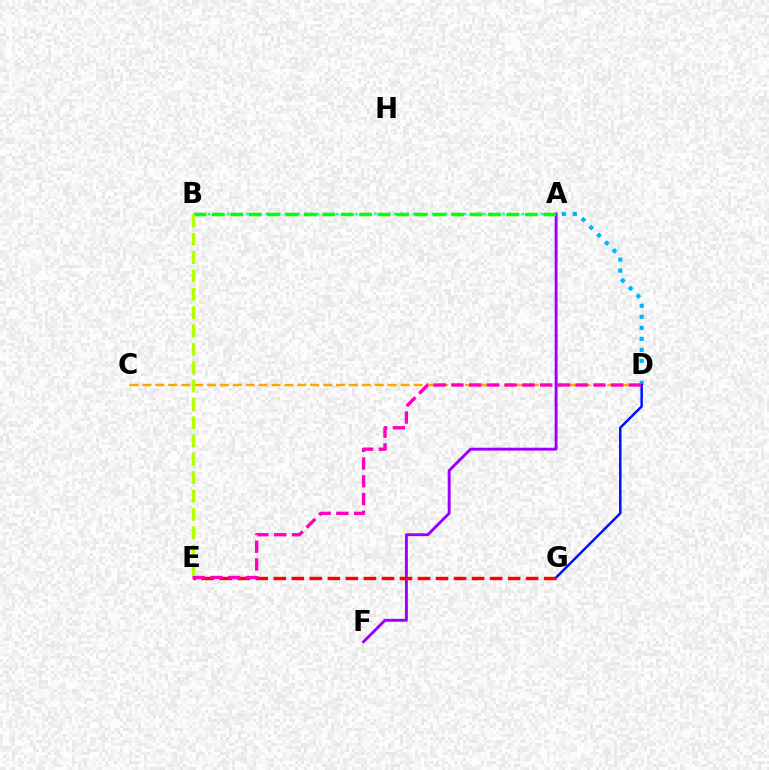{('A', 'D'): [{'color': '#00b5ff', 'line_style': 'dotted', 'thickness': 2.99}], ('C', 'D'): [{'color': '#ffa500', 'line_style': 'dashed', 'thickness': 1.75}], ('A', 'F'): [{'color': '#9b00ff', 'line_style': 'solid', 'thickness': 2.1}], ('A', 'B'): [{'color': '#00ff9d', 'line_style': 'dotted', 'thickness': 1.74}, {'color': '#08ff00', 'line_style': 'dashed', 'thickness': 2.5}], ('D', 'G'): [{'color': '#0010ff', 'line_style': 'solid', 'thickness': 1.8}], ('E', 'G'): [{'color': '#ff0000', 'line_style': 'dashed', 'thickness': 2.45}], ('D', 'E'): [{'color': '#ff00bd', 'line_style': 'dashed', 'thickness': 2.41}], ('B', 'E'): [{'color': '#b3ff00', 'line_style': 'dashed', 'thickness': 2.49}]}